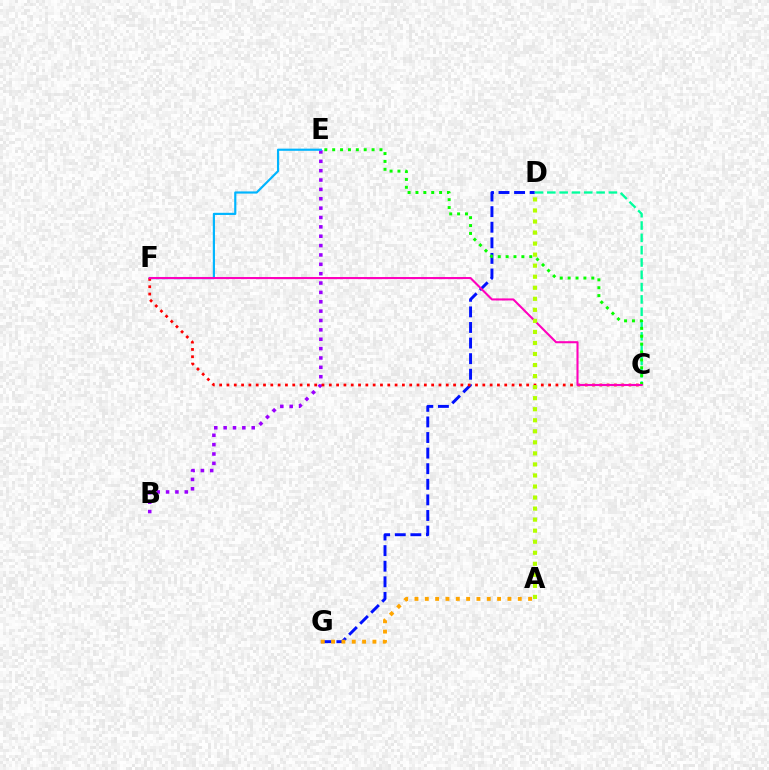{('D', 'G'): [{'color': '#0010ff', 'line_style': 'dashed', 'thickness': 2.12}], ('B', 'E'): [{'color': '#9b00ff', 'line_style': 'dotted', 'thickness': 2.54}], ('E', 'F'): [{'color': '#00b5ff', 'line_style': 'solid', 'thickness': 1.56}], ('C', 'F'): [{'color': '#ff0000', 'line_style': 'dotted', 'thickness': 1.99}, {'color': '#ff00bd', 'line_style': 'solid', 'thickness': 1.5}], ('C', 'D'): [{'color': '#00ff9d', 'line_style': 'dashed', 'thickness': 1.67}], ('A', 'G'): [{'color': '#ffa500', 'line_style': 'dotted', 'thickness': 2.81}], ('C', 'E'): [{'color': '#08ff00', 'line_style': 'dotted', 'thickness': 2.14}], ('A', 'D'): [{'color': '#b3ff00', 'line_style': 'dotted', 'thickness': 3.0}]}